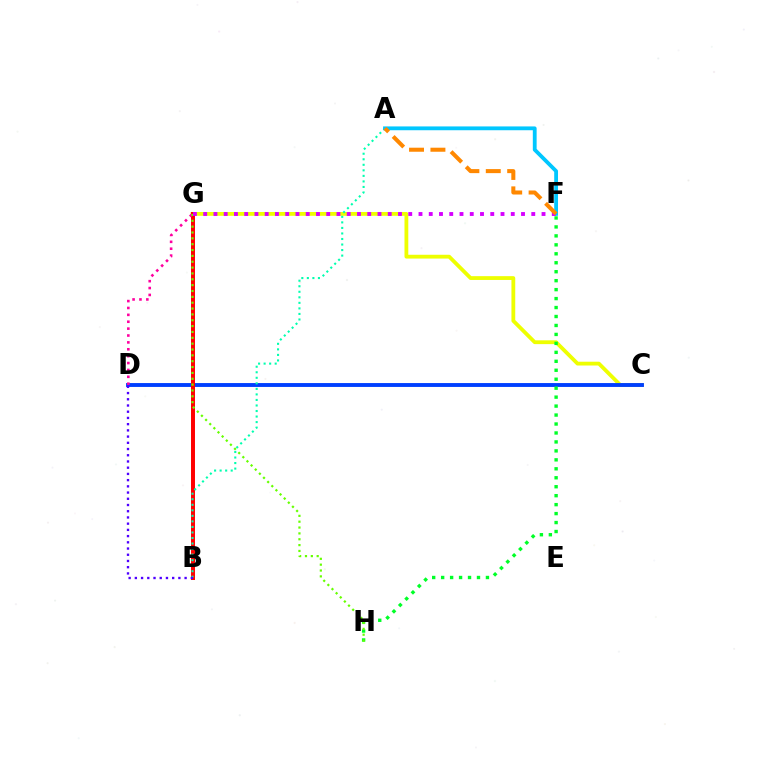{('C', 'G'): [{'color': '#eeff00', 'line_style': 'solid', 'thickness': 2.74}], ('C', 'D'): [{'color': '#003fff', 'line_style': 'solid', 'thickness': 2.79}], ('B', 'G'): [{'color': '#ff0000', 'line_style': 'solid', 'thickness': 2.86}], ('F', 'H'): [{'color': '#00ff27', 'line_style': 'dotted', 'thickness': 2.43}], ('D', 'G'): [{'color': '#ff00a0', 'line_style': 'dotted', 'thickness': 1.87}], ('A', 'B'): [{'color': '#00ffaf', 'line_style': 'dotted', 'thickness': 1.5}], ('A', 'F'): [{'color': '#00c7ff', 'line_style': 'solid', 'thickness': 2.74}, {'color': '#ff8800', 'line_style': 'dashed', 'thickness': 2.91}], ('G', 'H'): [{'color': '#66ff00', 'line_style': 'dotted', 'thickness': 1.59}], ('F', 'G'): [{'color': '#d600ff', 'line_style': 'dotted', 'thickness': 2.79}], ('B', 'D'): [{'color': '#4f00ff', 'line_style': 'dotted', 'thickness': 1.69}]}